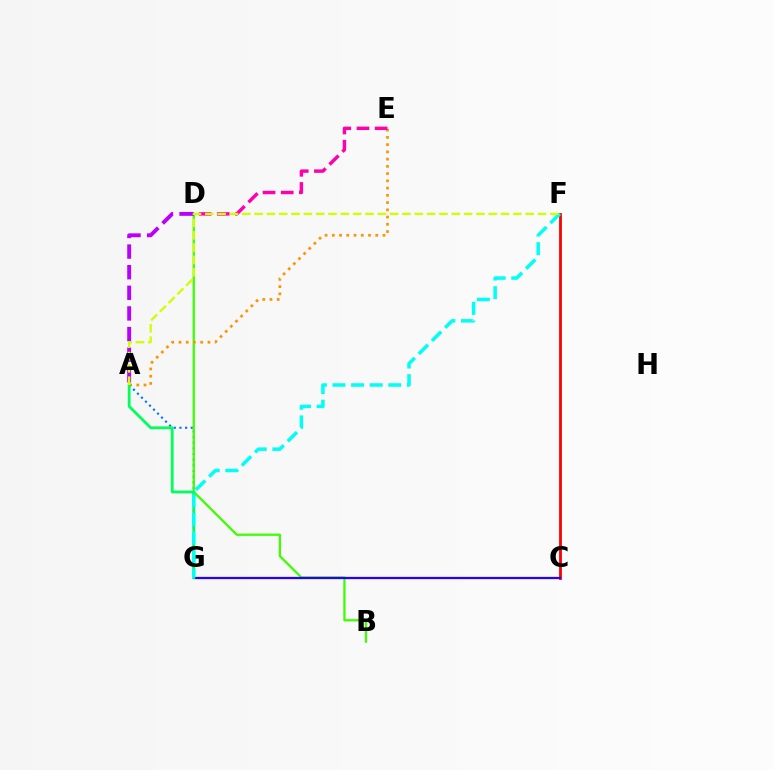{('A', 'G'): [{'color': '#0074ff', 'line_style': 'dotted', 'thickness': 1.54}, {'color': '#00ff5c', 'line_style': 'solid', 'thickness': 2.01}], ('C', 'F'): [{'color': '#ff0000', 'line_style': 'solid', 'thickness': 2.01}], ('B', 'D'): [{'color': '#3dff00', 'line_style': 'solid', 'thickness': 1.64}], ('A', 'D'): [{'color': '#b900ff', 'line_style': 'dashed', 'thickness': 2.8}], ('C', 'G'): [{'color': '#2500ff', 'line_style': 'solid', 'thickness': 1.62}], ('A', 'E'): [{'color': '#ff9400', 'line_style': 'dotted', 'thickness': 1.97}], ('F', 'G'): [{'color': '#00fff6', 'line_style': 'dashed', 'thickness': 2.53}], ('D', 'E'): [{'color': '#ff00ac', 'line_style': 'dashed', 'thickness': 2.47}], ('A', 'F'): [{'color': '#d1ff00', 'line_style': 'dashed', 'thickness': 1.67}]}